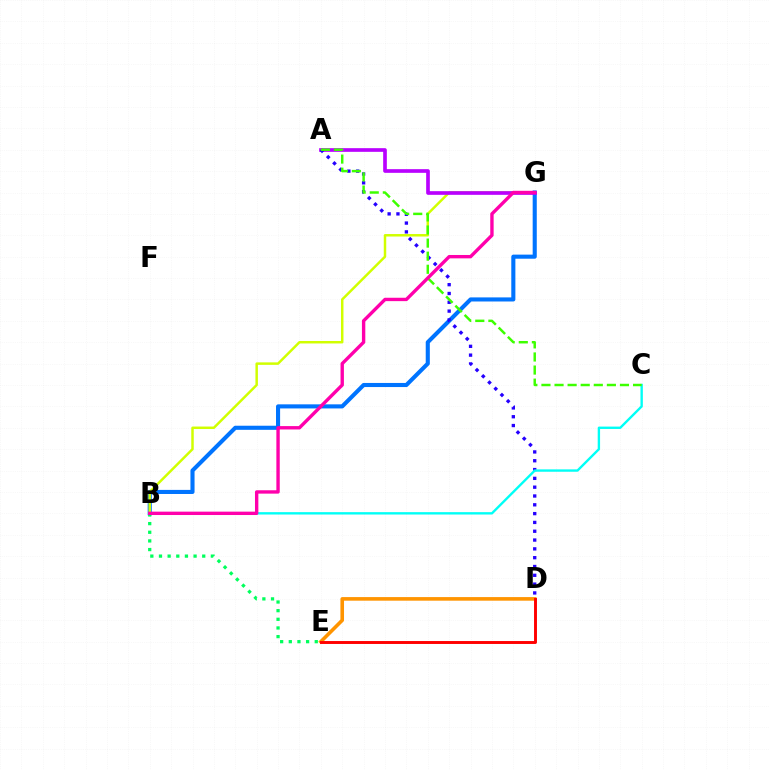{('B', 'G'): [{'color': '#0074ff', 'line_style': 'solid', 'thickness': 2.95}, {'color': '#d1ff00', 'line_style': 'solid', 'thickness': 1.78}, {'color': '#ff00ac', 'line_style': 'solid', 'thickness': 2.43}], ('D', 'E'): [{'color': '#ff9400', 'line_style': 'solid', 'thickness': 2.59}, {'color': '#ff0000', 'line_style': 'solid', 'thickness': 2.1}], ('A', 'G'): [{'color': '#b900ff', 'line_style': 'solid', 'thickness': 2.64}], ('B', 'E'): [{'color': '#00ff5c', 'line_style': 'dotted', 'thickness': 2.35}], ('A', 'D'): [{'color': '#2500ff', 'line_style': 'dotted', 'thickness': 2.39}], ('B', 'C'): [{'color': '#00fff6', 'line_style': 'solid', 'thickness': 1.71}], ('A', 'C'): [{'color': '#3dff00', 'line_style': 'dashed', 'thickness': 1.78}]}